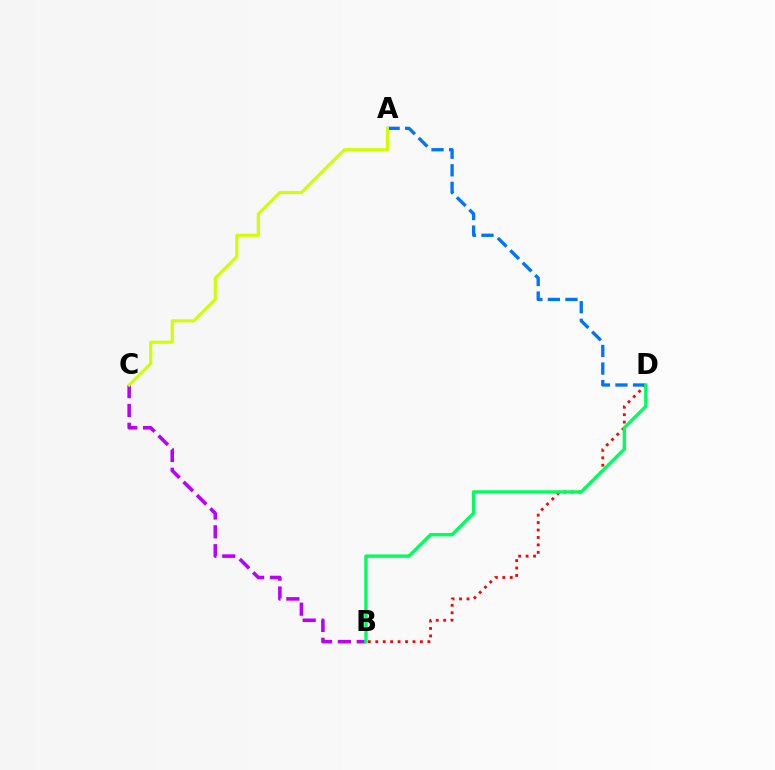{('B', 'D'): [{'color': '#ff0000', 'line_style': 'dotted', 'thickness': 2.02}, {'color': '#00ff5c', 'line_style': 'solid', 'thickness': 2.43}], ('A', 'D'): [{'color': '#0074ff', 'line_style': 'dashed', 'thickness': 2.39}], ('B', 'C'): [{'color': '#b900ff', 'line_style': 'dashed', 'thickness': 2.56}], ('A', 'C'): [{'color': '#d1ff00', 'line_style': 'solid', 'thickness': 2.25}]}